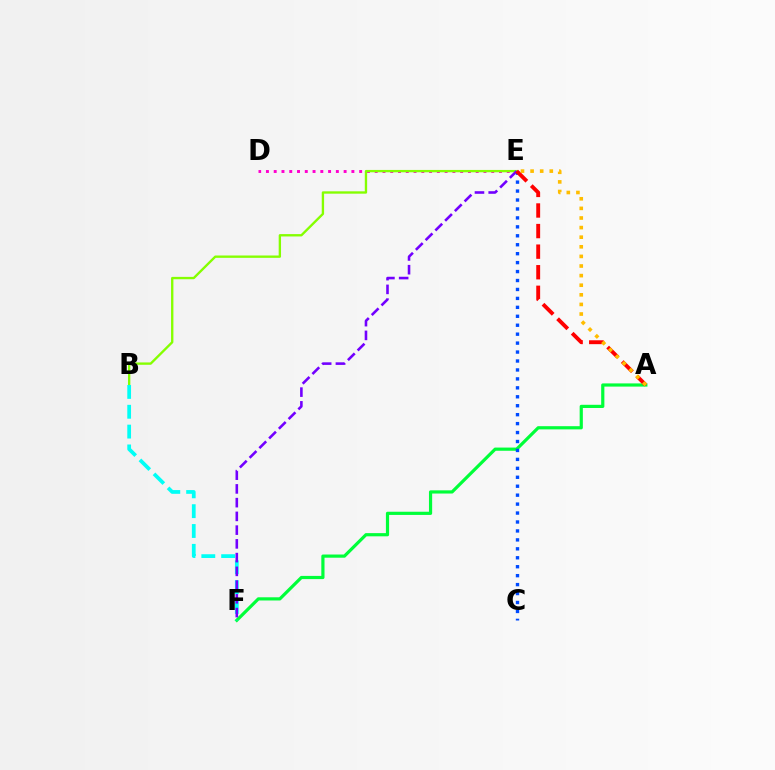{('D', 'E'): [{'color': '#ff00cf', 'line_style': 'dotted', 'thickness': 2.11}], ('A', 'F'): [{'color': '#00ff39', 'line_style': 'solid', 'thickness': 2.3}], ('C', 'E'): [{'color': '#004bff', 'line_style': 'dotted', 'thickness': 2.43}], ('B', 'E'): [{'color': '#84ff00', 'line_style': 'solid', 'thickness': 1.69}], ('B', 'F'): [{'color': '#00fff6', 'line_style': 'dashed', 'thickness': 2.69}], ('E', 'F'): [{'color': '#7200ff', 'line_style': 'dashed', 'thickness': 1.87}], ('A', 'E'): [{'color': '#ff0000', 'line_style': 'dashed', 'thickness': 2.8}, {'color': '#ffbd00', 'line_style': 'dotted', 'thickness': 2.61}]}